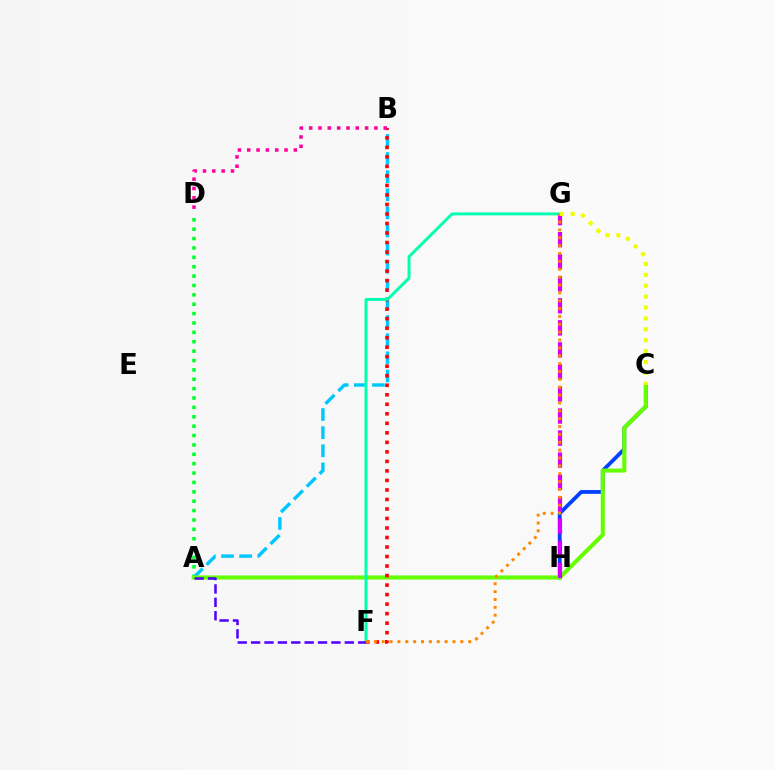{('A', 'D'): [{'color': '#00ff27', 'line_style': 'dotted', 'thickness': 2.55}], ('C', 'H'): [{'color': '#003fff', 'line_style': 'solid', 'thickness': 2.72}], ('A', 'B'): [{'color': '#00c7ff', 'line_style': 'dashed', 'thickness': 2.46}], ('A', 'C'): [{'color': '#66ff00', 'line_style': 'solid', 'thickness': 2.94}], ('B', 'F'): [{'color': '#ff0000', 'line_style': 'dotted', 'thickness': 2.59}], ('F', 'G'): [{'color': '#00ffaf', 'line_style': 'solid', 'thickness': 2.11}, {'color': '#ff8800', 'line_style': 'dotted', 'thickness': 2.14}], ('G', 'H'): [{'color': '#d600ff', 'line_style': 'dashed', 'thickness': 2.99}], ('A', 'F'): [{'color': '#4f00ff', 'line_style': 'dashed', 'thickness': 1.82}], ('C', 'G'): [{'color': '#eeff00', 'line_style': 'dotted', 'thickness': 2.96}], ('B', 'D'): [{'color': '#ff00a0', 'line_style': 'dotted', 'thickness': 2.53}]}